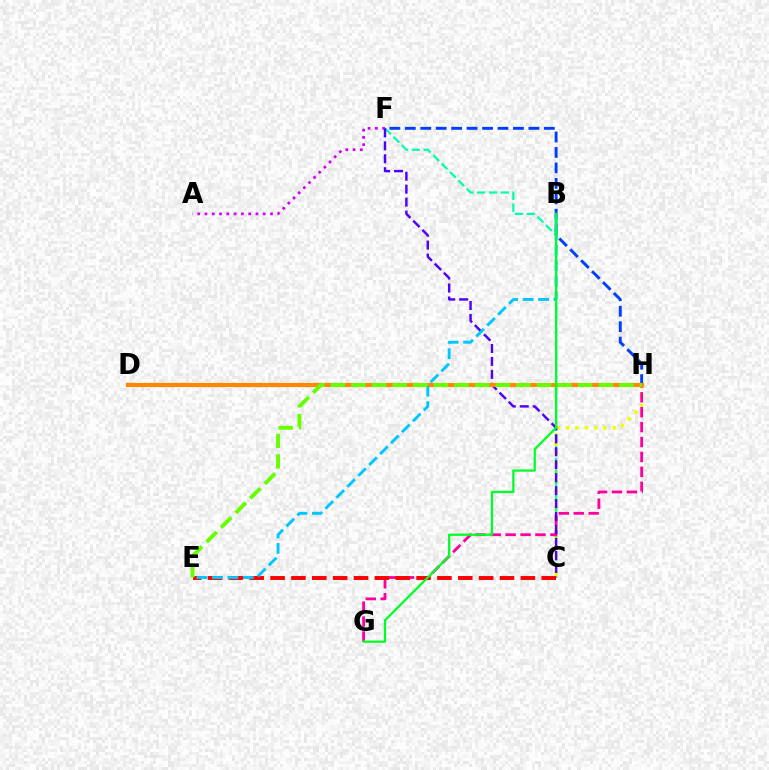{('A', 'F'): [{'color': '#d600ff', 'line_style': 'dotted', 'thickness': 1.98}], ('F', 'H'): [{'color': '#003fff', 'line_style': 'dashed', 'thickness': 2.1}], ('C', 'H'): [{'color': '#eeff00', 'line_style': 'dotted', 'thickness': 2.53}], ('C', 'F'): [{'color': '#00ffaf', 'line_style': 'dashed', 'thickness': 1.61}, {'color': '#4f00ff', 'line_style': 'dashed', 'thickness': 1.76}], ('G', 'H'): [{'color': '#ff00a0', 'line_style': 'dashed', 'thickness': 2.03}], ('D', 'H'): [{'color': '#ff8800', 'line_style': 'solid', 'thickness': 2.99}], ('C', 'E'): [{'color': '#ff0000', 'line_style': 'dashed', 'thickness': 2.83}], ('B', 'E'): [{'color': '#00c7ff', 'line_style': 'dashed', 'thickness': 2.1}], ('B', 'G'): [{'color': '#00ff27', 'line_style': 'solid', 'thickness': 1.63}], ('E', 'H'): [{'color': '#66ff00', 'line_style': 'dashed', 'thickness': 2.8}]}